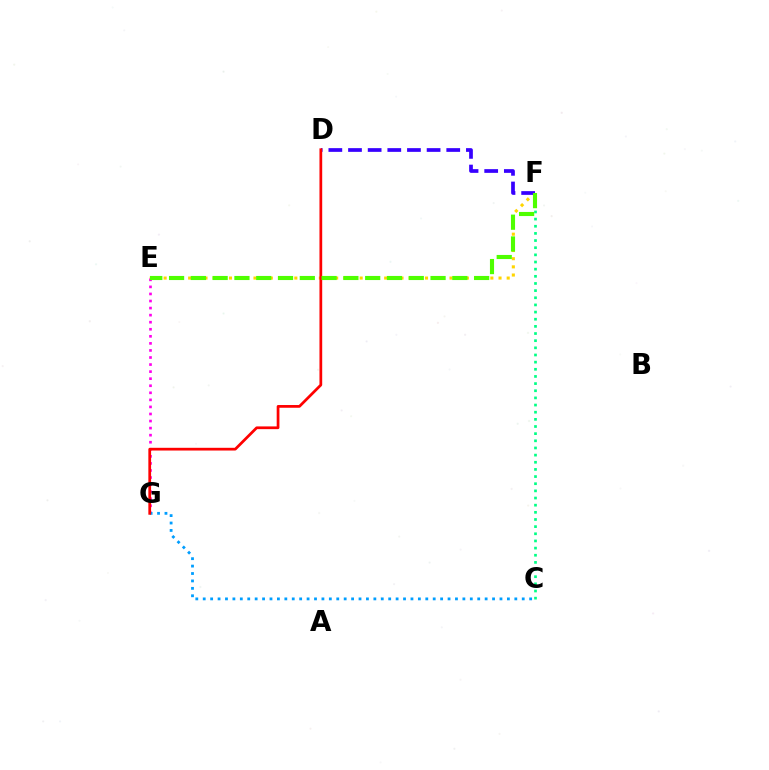{('E', 'F'): [{'color': '#ffd500', 'line_style': 'dotted', 'thickness': 2.22}, {'color': '#4fff00', 'line_style': 'dashed', 'thickness': 2.96}], ('E', 'G'): [{'color': '#ff00ed', 'line_style': 'dotted', 'thickness': 1.92}], ('C', 'F'): [{'color': '#00ff86', 'line_style': 'dotted', 'thickness': 1.94}], ('D', 'F'): [{'color': '#3700ff', 'line_style': 'dashed', 'thickness': 2.67}], ('C', 'G'): [{'color': '#009eff', 'line_style': 'dotted', 'thickness': 2.02}], ('D', 'G'): [{'color': '#ff0000', 'line_style': 'solid', 'thickness': 1.97}]}